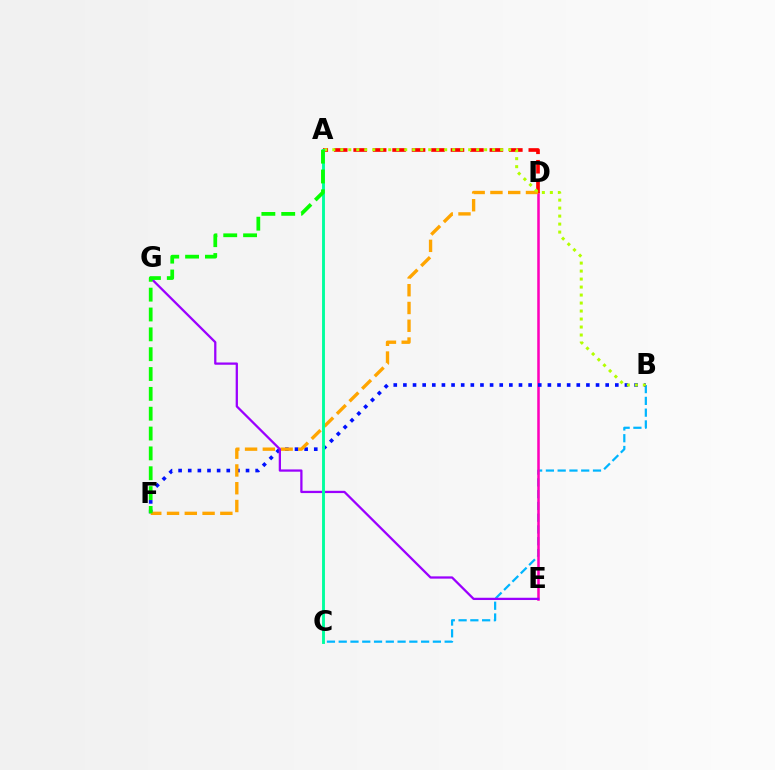{('B', 'C'): [{'color': '#00b5ff', 'line_style': 'dashed', 'thickness': 1.6}], ('D', 'E'): [{'color': '#ff00bd', 'line_style': 'solid', 'thickness': 1.82}], ('A', 'D'): [{'color': '#ff0000', 'line_style': 'dashed', 'thickness': 2.64}], ('B', 'F'): [{'color': '#0010ff', 'line_style': 'dotted', 'thickness': 2.62}], ('D', 'F'): [{'color': '#ffa500', 'line_style': 'dashed', 'thickness': 2.41}], ('A', 'B'): [{'color': '#b3ff00', 'line_style': 'dotted', 'thickness': 2.17}], ('E', 'G'): [{'color': '#9b00ff', 'line_style': 'solid', 'thickness': 1.64}], ('A', 'C'): [{'color': '#00ff9d', 'line_style': 'solid', 'thickness': 2.09}], ('A', 'F'): [{'color': '#08ff00', 'line_style': 'dashed', 'thickness': 2.7}]}